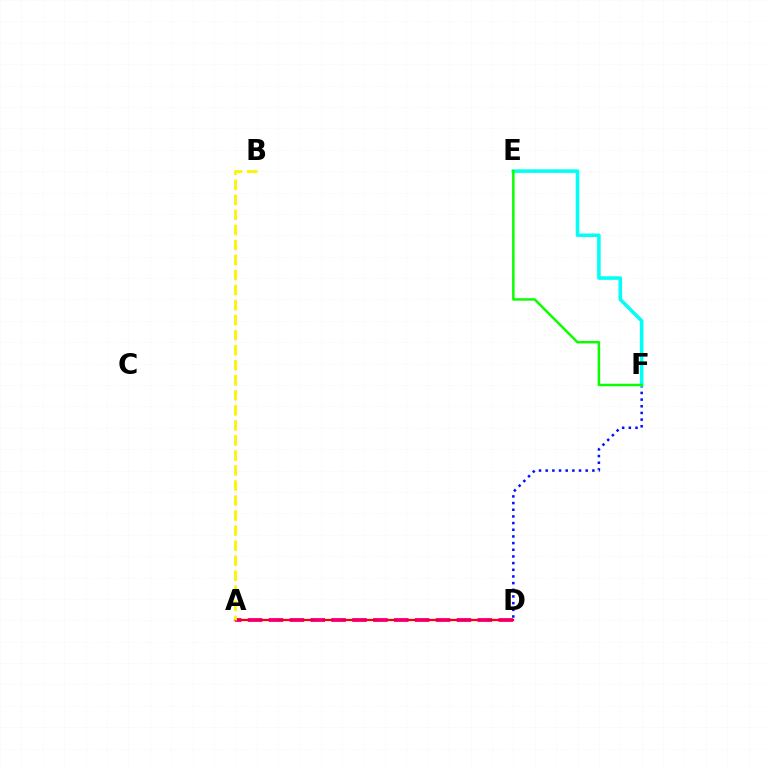{('A', 'D'): [{'color': '#ee00ff', 'line_style': 'dashed', 'thickness': 2.84}, {'color': '#ff0000', 'line_style': 'solid', 'thickness': 1.6}], ('D', 'F'): [{'color': '#0010ff', 'line_style': 'dotted', 'thickness': 1.81}], ('E', 'F'): [{'color': '#00fff6', 'line_style': 'solid', 'thickness': 2.56}, {'color': '#08ff00', 'line_style': 'solid', 'thickness': 1.79}], ('A', 'B'): [{'color': '#fcf500', 'line_style': 'dashed', 'thickness': 2.04}]}